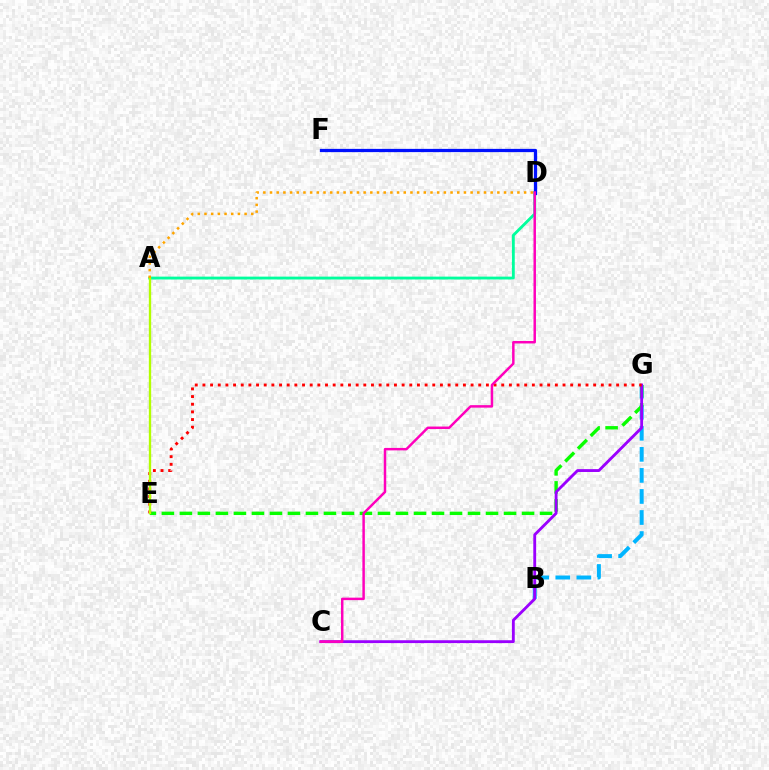{('A', 'D'): [{'color': '#00ff9d', 'line_style': 'solid', 'thickness': 2.05}, {'color': '#ffa500', 'line_style': 'dotted', 'thickness': 1.82}], ('B', 'G'): [{'color': '#00b5ff', 'line_style': 'dashed', 'thickness': 2.86}], ('E', 'G'): [{'color': '#08ff00', 'line_style': 'dashed', 'thickness': 2.45}, {'color': '#ff0000', 'line_style': 'dotted', 'thickness': 2.08}], ('C', 'G'): [{'color': '#9b00ff', 'line_style': 'solid', 'thickness': 2.05}], ('D', 'F'): [{'color': '#0010ff', 'line_style': 'solid', 'thickness': 2.34}], ('A', 'E'): [{'color': '#b3ff00', 'line_style': 'solid', 'thickness': 1.68}], ('C', 'D'): [{'color': '#ff00bd', 'line_style': 'solid', 'thickness': 1.78}]}